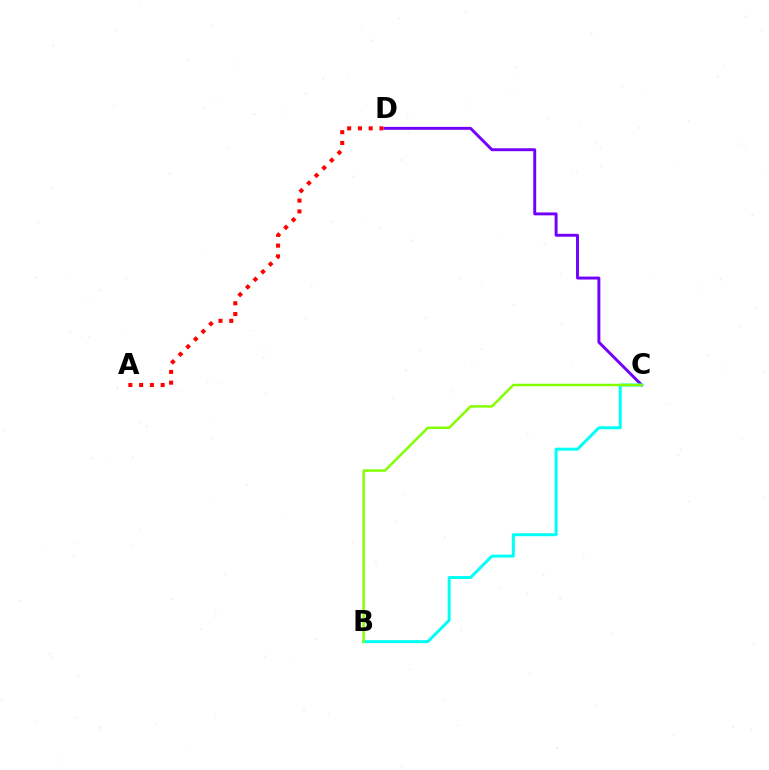{('A', 'D'): [{'color': '#ff0000', 'line_style': 'dotted', 'thickness': 2.93}], ('C', 'D'): [{'color': '#7200ff', 'line_style': 'solid', 'thickness': 2.11}], ('B', 'C'): [{'color': '#00fff6', 'line_style': 'solid', 'thickness': 2.14}, {'color': '#84ff00', 'line_style': 'solid', 'thickness': 1.8}]}